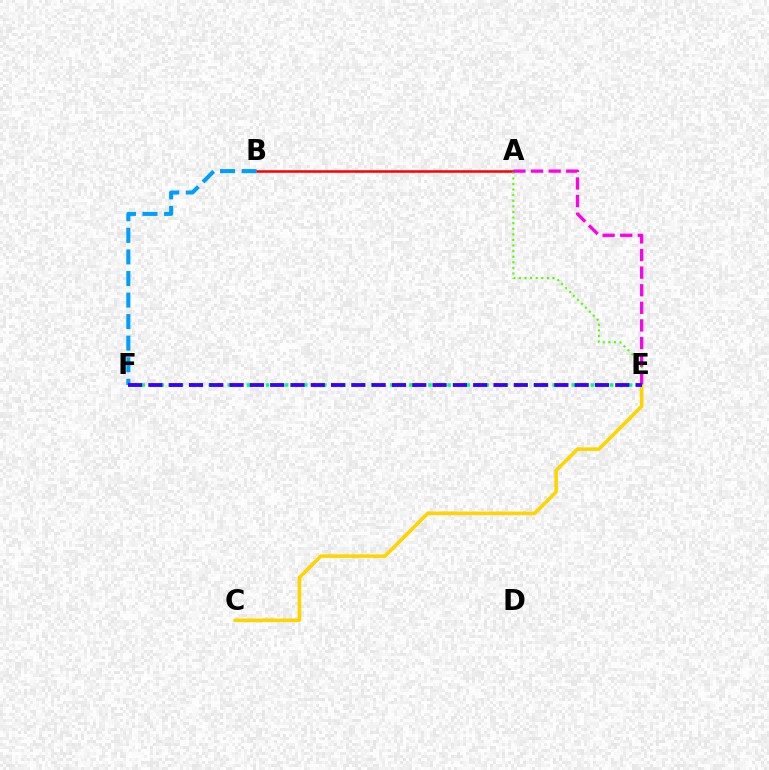{('A', 'B'): [{'color': '#ff0000', 'line_style': 'solid', 'thickness': 1.82}], ('E', 'F'): [{'color': '#00ff86', 'line_style': 'dotted', 'thickness': 2.6}, {'color': '#3700ff', 'line_style': 'dashed', 'thickness': 2.76}], ('C', 'E'): [{'color': '#ffd500', 'line_style': 'solid', 'thickness': 2.58}], ('A', 'E'): [{'color': '#4fff00', 'line_style': 'dotted', 'thickness': 1.52}, {'color': '#ff00ed', 'line_style': 'dashed', 'thickness': 2.39}], ('B', 'F'): [{'color': '#009eff', 'line_style': 'dashed', 'thickness': 2.93}]}